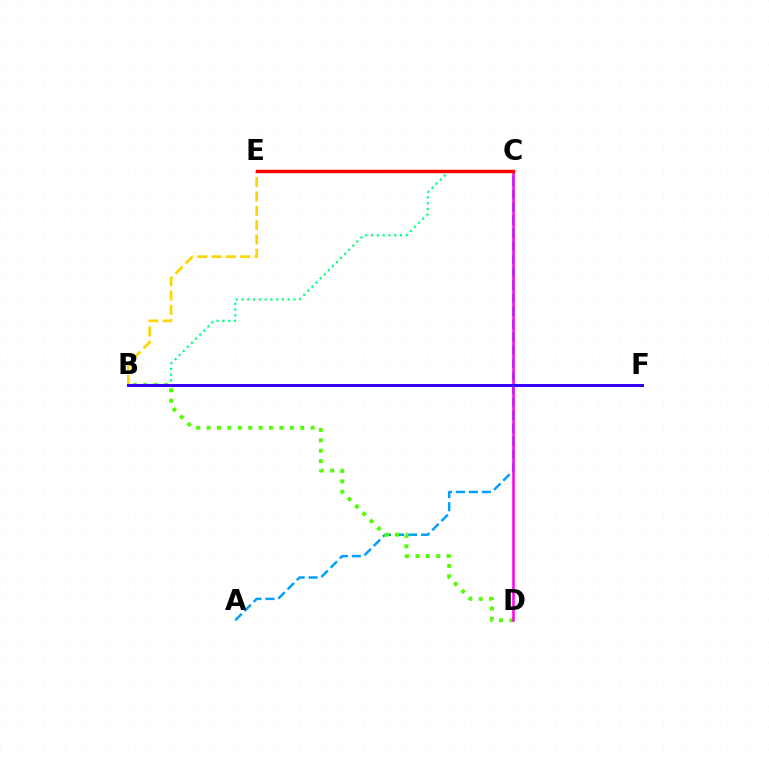{('B', 'E'): [{'color': '#ffd500', 'line_style': 'dashed', 'thickness': 1.95}], ('A', 'C'): [{'color': '#009eff', 'line_style': 'dashed', 'thickness': 1.77}], ('B', 'D'): [{'color': '#4fff00', 'line_style': 'dotted', 'thickness': 2.83}], ('B', 'C'): [{'color': '#00ff86', 'line_style': 'dotted', 'thickness': 1.57}], ('C', 'D'): [{'color': '#ff00ed', 'line_style': 'solid', 'thickness': 1.83}], ('B', 'F'): [{'color': '#3700ff', 'line_style': 'solid', 'thickness': 2.14}], ('C', 'E'): [{'color': '#ff0000', 'line_style': 'solid', 'thickness': 2.48}]}